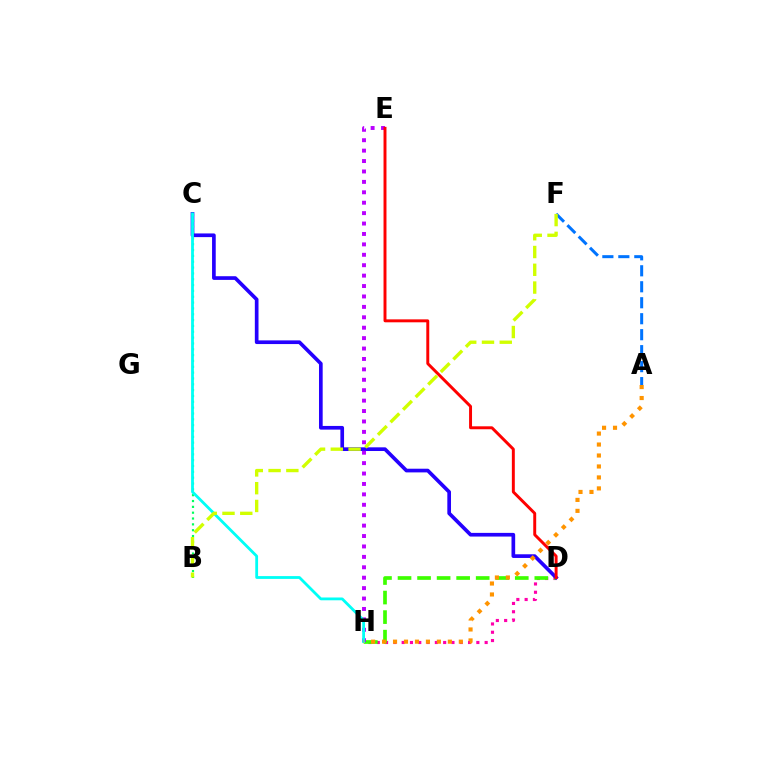{('D', 'H'): [{'color': '#ff00ac', 'line_style': 'dotted', 'thickness': 2.25}, {'color': '#3dff00', 'line_style': 'dashed', 'thickness': 2.65}], ('C', 'D'): [{'color': '#2500ff', 'line_style': 'solid', 'thickness': 2.65}], ('E', 'H'): [{'color': '#b900ff', 'line_style': 'dotted', 'thickness': 2.83}], ('A', 'F'): [{'color': '#0074ff', 'line_style': 'dashed', 'thickness': 2.17}], ('B', 'C'): [{'color': '#00ff5c', 'line_style': 'dotted', 'thickness': 1.59}], ('D', 'E'): [{'color': '#ff0000', 'line_style': 'solid', 'thickness': 2.12}], ('C', 'H'): [{'color': '#00fff6', 'line_style': 'solid', 'thickness': 2.02}], ('B', 'F'): [{'color': '#d1ff00', 'line_style': 'dashed', 'thickness': 2.41}], ('A', 'H'): [{'color': '#ff9400', 'line_style': 'dotted', 'thickness': 2.98}]}